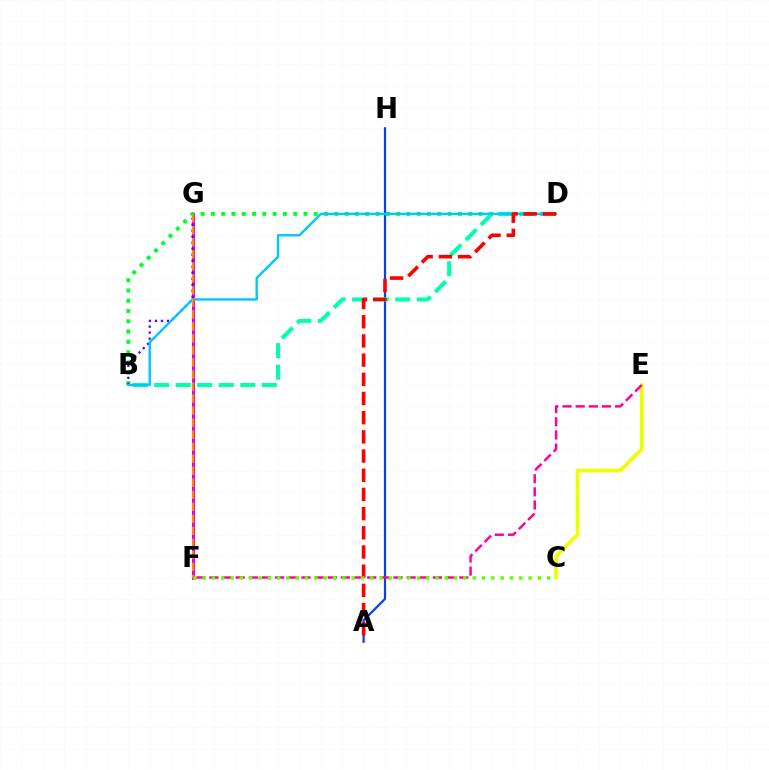{('F', 'G'): [{'color': '#d600ff', 'line_style': 'solid', 'thickness': 2.14}, {'color': '#ff8800', 'line_style': 'dashed', 'thickness': 1.63}], ('B', 'D'): [{'color': '#00ff27', 'line_style': 'dotted', 'thickness': 2.8}, {'color': '#00ffaf', 'line_style': 'dashed', 'thickness': 2.93}, {'color': '#00c7ff', 'line_style': 'solid', 'thickness': 1.72}], ('C', 'E'): [{'color': '#eeff00', 'line_style': 'solid', 'thickness': 2.64}], ('B', 'G'): [{'color': '#4f00ff', 'line_style': 'dotted', 'thickness': 1.63}], ('A', 'H'): [{'color': '#003fff', 'line_style': 'solid', 'thickness': 1.59}], ('E', 'F'): [{'color': '#ff00a0', 'line_style': 'dashed', 'thickness': 1.79}], ('A', 'D'): [{'color': '#ff0000', 'line_style': 'dashed', 'thickness': 2.61}], ('C', 'F'): [{'color': '#66ff00', 'line_style': 'dotted', 'thickness': 2.53}]}